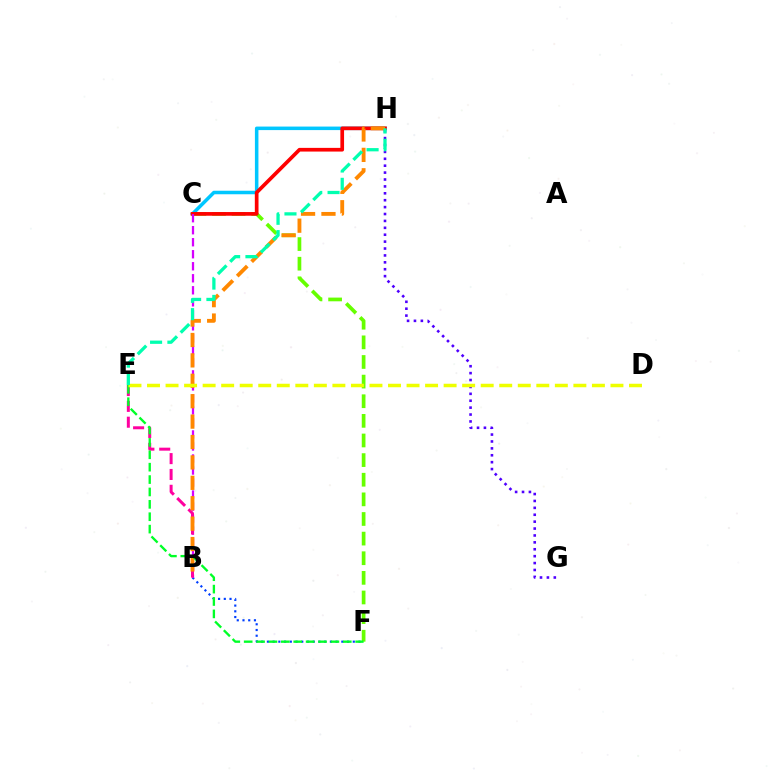{('C', 'F'): [{'color': '#66ff00', 'line_style': 'dashed', 'thickness': 2.67}], ('G', 'H'): [{'color': '#4f00ff', 'line_style': 'dotted', 'thickness': 1.88}], ('C', 'H'): [{'color': '#00c7ff', 'line_style': 'solid', 'thickness': 2.54}, {'color': '#ff0000', 'line_style': 'solid', 'thickness': 2.66}], ('B', 'F'): [{'color': '#003fff', 'line_style': 'dotted', 'thickness': 1.56}], ('B', 'C'): [{'color': '#d600ff', 'line_style': 'dashed', 'thickness': 1.63}], ('B', 'E'): [{'color': '#ff00a0', 'line_style': 'dashed', 'thickness': 2.15}], ('B', 'H'): [{'color': '#ff8800', 'line_style': 'dashed', 'thickness': 2.77}], ('E', 'F'): [{'color': '#00ff27', 'line_style': 'dashed', 'thickness': 1.68}], ('D', 'E'): [{'color': '#eeff00', 'line_style': 'dashed', 'thickness': 2.52}], ('E', 'H'): [{'color': '#00ffaf', 'line_style': 'dashed', 'thickness': 2.35}]}